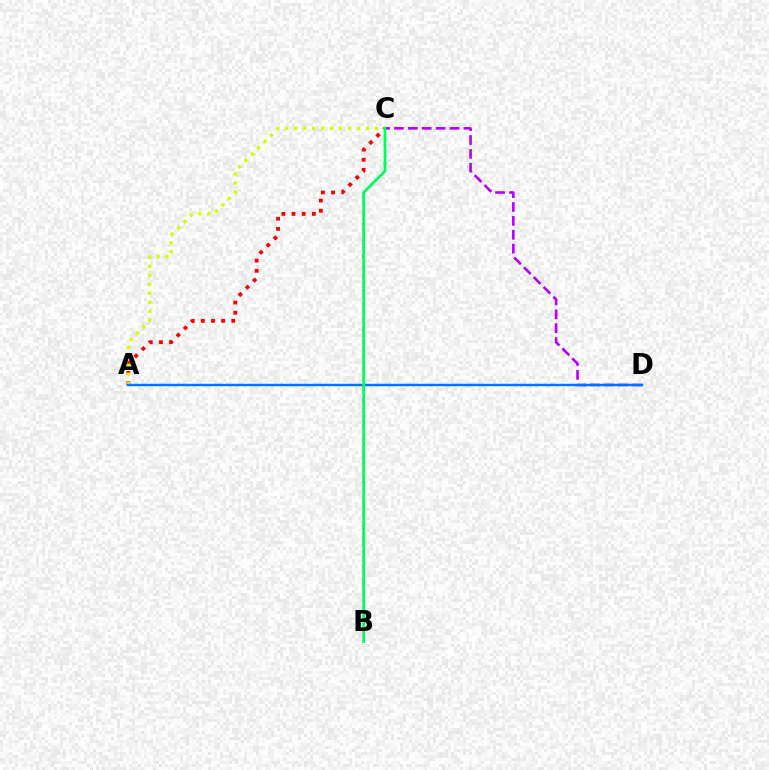{('A', 'C'): [{'color': '#ff0000', 'line_style': 'dotted', 'thickness': 2.76}, {'color': '#d1ff00', 'line_style': 'dotted', 'thickness': 2.44}], ('C', 'D'): [{'color': '#b900ff', 'line_style': 'dashed', 'thickness': 1.89}], ('A', 'D'): [{'color': '#0074ff', 'line_style': 'solid', 'thickness': 1.76}], ('B', 'C'): [{'color': '#00ff5c', 'line_style': 'solid', 'thickness': 2.0}]}